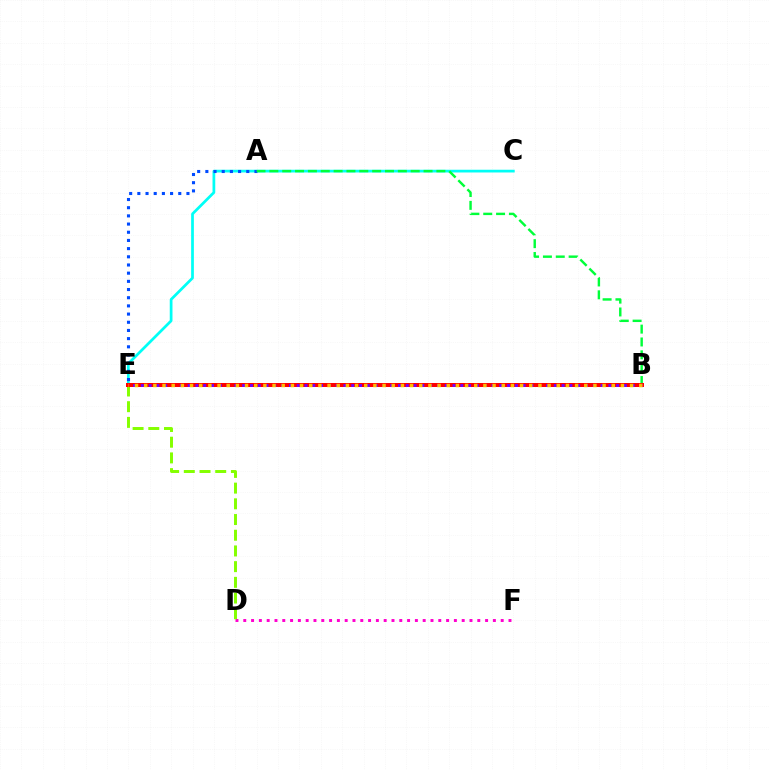{('D', 'F'): [{'color': '#ff00cf', 'line_style': 'dotted', 'thickness': 2.12}], ('C', 'E'): [{'color': '#00fff6', 'line_style': 'solid', 'thickness': 1.97}], ('A', 'E'): [{'color': '#004bff', 'line_style': 'dotted', 'thickness': 2.22}], ('A', 'B'): [{'color': '#00ff39', 'line_style': 'dashed', 'thickness': 1.75}], ('D', 'E'): [{'color': '#84ff00', 'line_style': 'dashed', 'thickness': 2.13}], ('B', 'E'): [{'color': '#ff0000', 'line_style': 'solid', 'thickness': 2.88}, {'color': '#7200ff', 'line_style': 'dotted', 'thickness': 2.12}, {'color': '#ffbd00', 'line_style': 'dotted', 'thickness': 2.49}]}